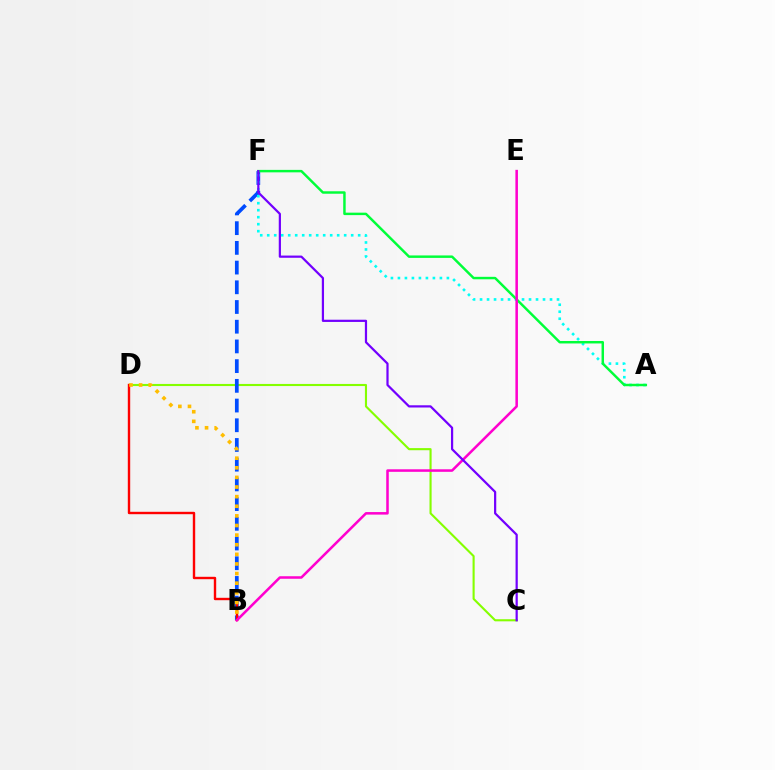{('C', 'D'): [{'color': '#84ff00', 'line_style': 'solid', 'thickness': 1.52}], ('B', 'F'): [{'color': '#004bff', 'line_style': 'dashed', 'thickness': 2.68}], ('A', 'F'): [{'color': '#00fff6', 'line_style': 'dotted', 'thickness': 1.9}, {'color': '#00ff39', 'line_style': 'solid', 'thickness': 1.77}], ('B', 'D'): [{'color': '#ff0000', 'line_style': 'solid', 'thickness': 1.73}, {'color': '#ffbd00', 'line_style': 'dotted', 'thickness': 2.61}], ('B', 'E'): [{'color': '#ff00cf', 'line_style': 'solid', 'thickness': 1.82}], ('C', 'F'): [{'color': '#7200ff', 'line_style': 'solid', 'thickness': 1.6}]}